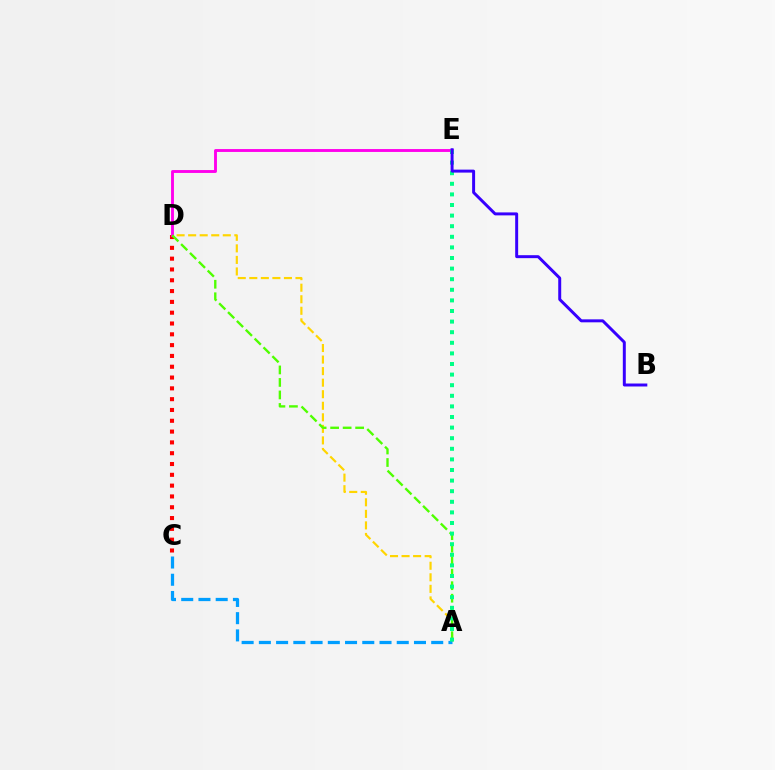{('C', 'D'): [{'color': '#ff0000', 'line_style': 'dotted', 'thickness': 2.94}], ('A', 'D'): [{'color': '#ffd500', 'line_style': 'dashed', 'thickness': 1.57}, {'color': '#4fff00', 'line_style': 'dashed', 'thickness': 1.7}], ('D', 'E'): [{'color': '#ff00ed', 'line_style': 'solid', 'thickness': 2.08}], ('A', 'C'): [{'color': '#009eff', 'line_style': 'dashed', 'thickness': 2.34}], ('A', 'E'): [{'color': '#00ff86', 'line_style': 'dotted', 'thickness': 2.88}], ('B', 'E'): [{'color': '#3700ff', 'line_style': 'solid', 'thickness': 2.14}]}